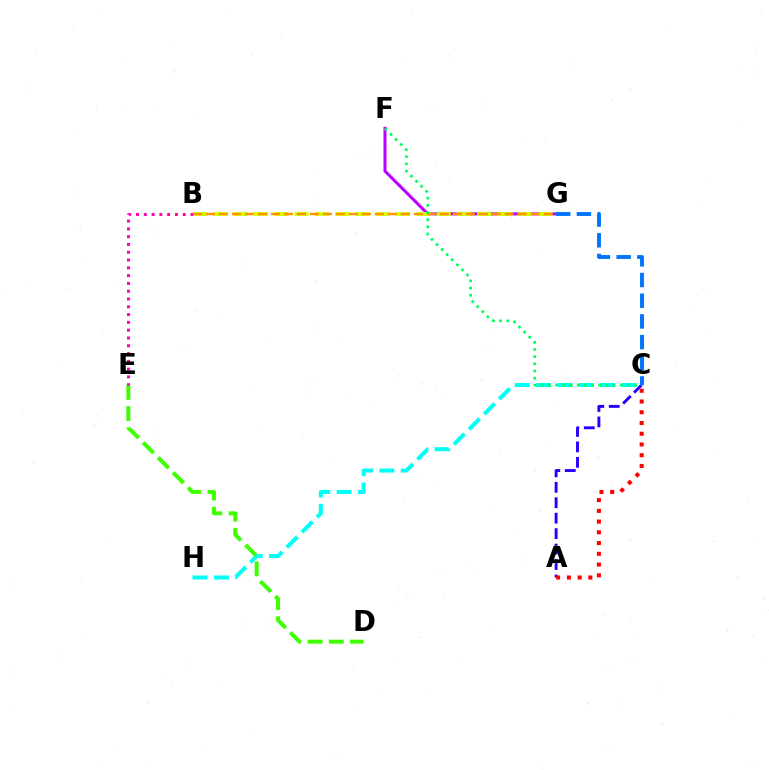{('F', 'G'): [{'color': '#b900ff', 'line_style': 'solid', 'thickness': 2.19}], ('C', 'H'): [{'color': '#00fff6', 'line_style': 'dashed', 'thickness': 2.9}], ('D', 'E'): [{'color': '#3dff00', 'line_style': 'dashed', 'thickness': 2.88}], ('A', 'C'): [{'color': '#2500ff', 'line_style': 'dashed', 'thickness': 2.1}, {'color': '#ff0000', 'line_style': 'dotted', 'thickness': 2.92}], ('C', 'G'): [{'color': '#0074ff', 'line_style': 'dashed', 'thickness': 2.81}], ('B', 'E'): [{'color': '#ff00ac', 'line_style': 'dotted', 'thickness': 2.12}], ('B', 'G'): [{'color': '#d1ff00', 'line_style': 'dashed', 'thickness': 2.76}, {'color': '#ff9400', 'line_style': 'dashed', 'thickness': 1.76}], ('C', 'F'): [{'color': '#00ff5c', 'line_style': 'dotted', 'thickness': 1.95}]}